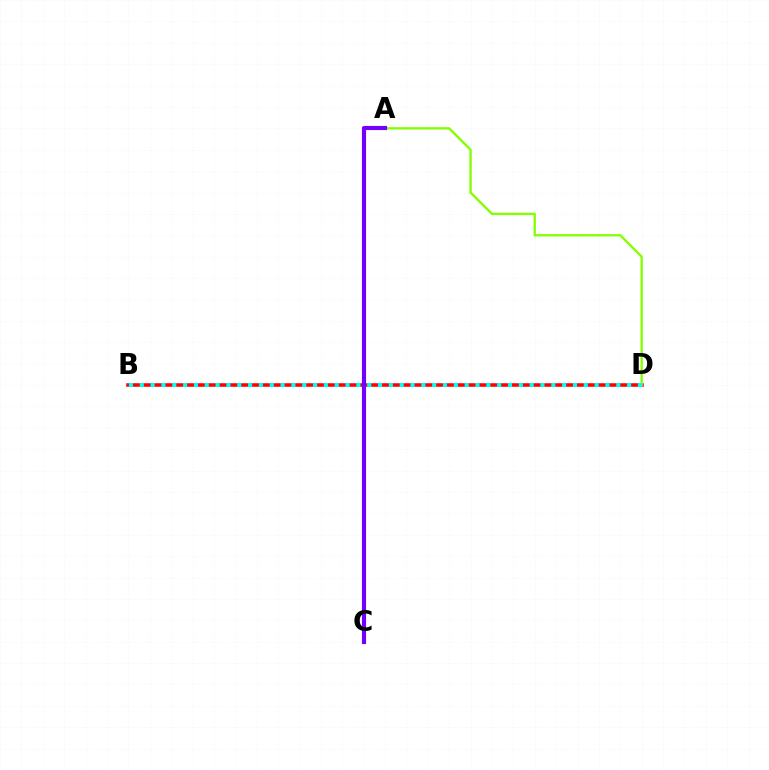{('B', 'D'): [{'color': '#ff0000', 'line_style': 'solid', 'thickness': 2.56}, {'color': '#00fff6', 'line_style': 'dotted', 'thickness': 2.94}], ('A', 'D'): [{'color': '#84ff00', 'line_style': 'solid', 'thickness': 1.69}], ('A', 'C'): [{'color': '#7200ff', 'line_style': 'solid', 'thickness': 2.98}]}